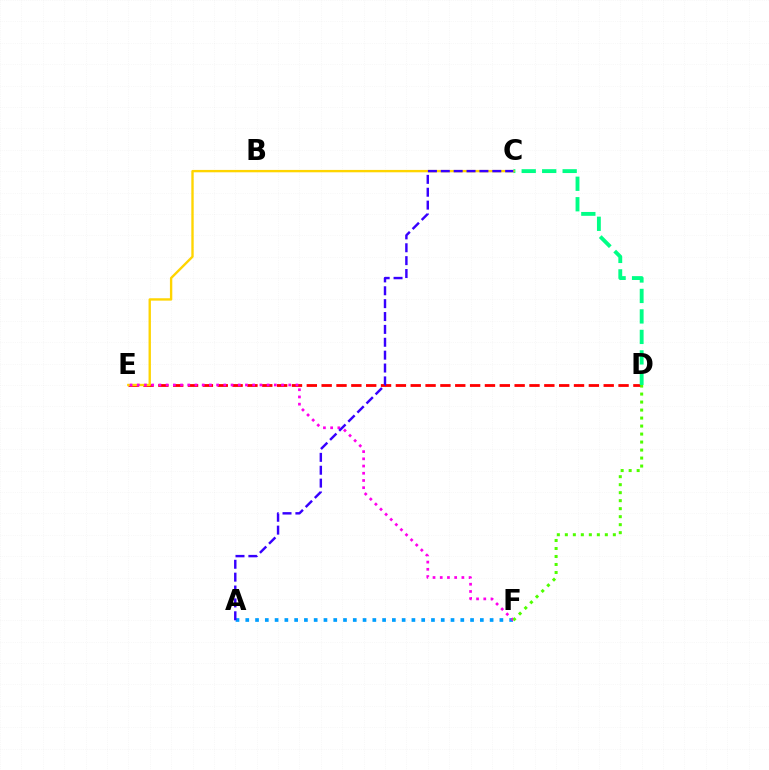{('A', 'F'): [{'color': '#009eff', 'line_style': 'dotted', 'thickness': 2.66}], ('D', 'E'): [{'color': '#ff0000', 'line_style': 'dashed', 'thickness': 2.02}], ('C', 'D'): [{'color': '#00ff86', 'line_style': 'dashed', 'thickness': 2.78}], ('C', 'E'): [{'color': '#ffd500', 'line_style': 'solid', 'thickness': 1.71}], ('E', 'F'): [{'color': '#ff00ed', 'line_style': 'dotted', 'thickness': 1.96}], ('D', 'F'): [{'color': '#4fff00', 'line_style': 'dotted', 'thickness': 2.17}], ('A', 'C'): [{'color': '#3700ff', 'line_style': 'dashed', 'thickness': 1.75}]}